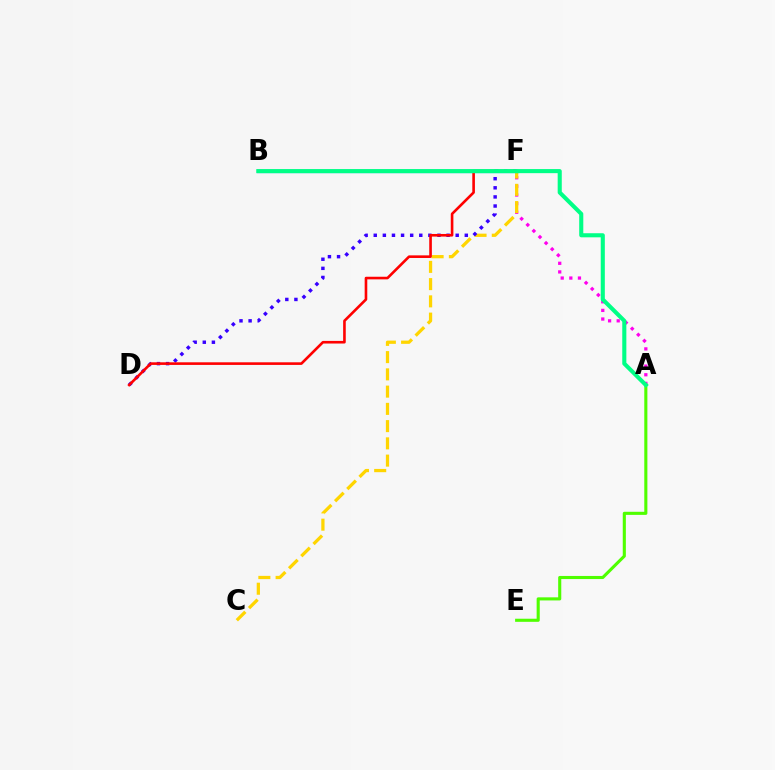{('A', 'F'): [{'color': '#ff00ed', 'line_style': 'dotted', 'thickness': 2.34}], ('C', 'F'): [{'color': '#ffd500', 'line_style': 'dashed', 'thickness': 2.34}], ('D', 'F'): [{'color': '#3700ff', 'line_style': 'dotted', 'thickness': 2.47}, {'color': '#ff0000', 'line_style': 'solid', 'thickness': 1.88}], ('A', 'E'): [{'color': '#4fff00', 'line_style': 'solid', 'thickness': 2.23}], ('B', 'F'): [{'color': '#009eff', 'line_style': 'solid', 'thickness': 2.32}], ('A', 'B'): [{'color': '#00ff86', 'line_style': 'solid', 'thickness': 2.95}]}